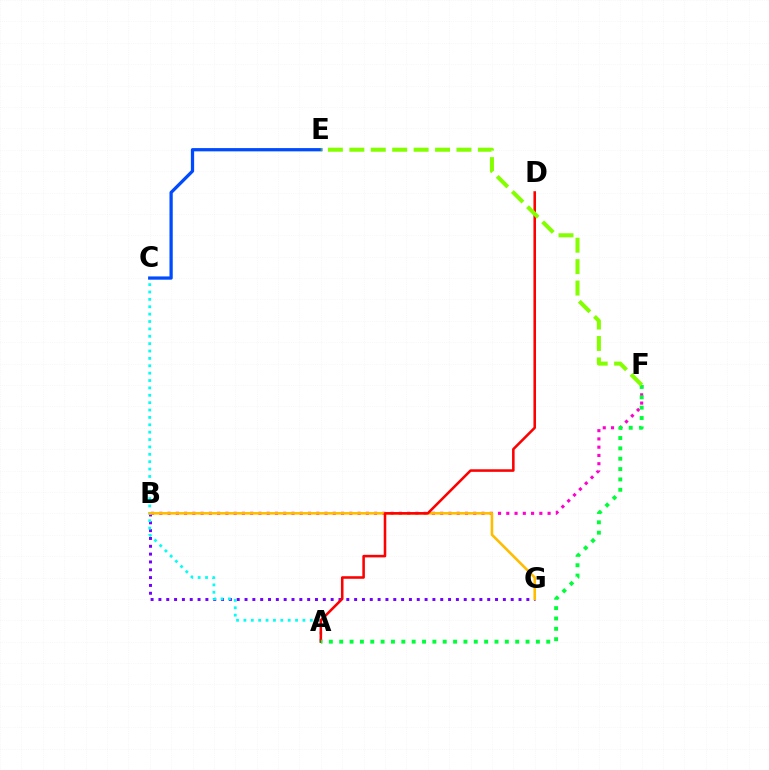{('B', 'G'): [{'color': '#7200ff', 'line_style': 'dotted', 'thickness': 2.13}, {'color': '#ffbd00', 'line_style': 'solid', 'thickness': 1.86}], ('B', 'F'): [{'color': '#ff00cf', 'line_style': 'dotted', 'thickness': 2.24}], ('A', 'C'): [{'color': '#00fff6', 'line_style': 'dotted', 'thickness': 2.0}], ('C', 'E'): [{'color': '#004bff', 'line_style': 'solid', 'thickness': 2.35}], ('A', 'D'): [{'color': '#ff0000', 'line_style': 'solid', 'thickness': 1.84}], ('A', 'F'): [{'color': '#00ff39', 'line_style': 'dotted', 'thickness': 2.81}], ('E', 'F'): [{'color': '#84ff00', 'line_style': 'dashed', 'thickness': 2.91}]}